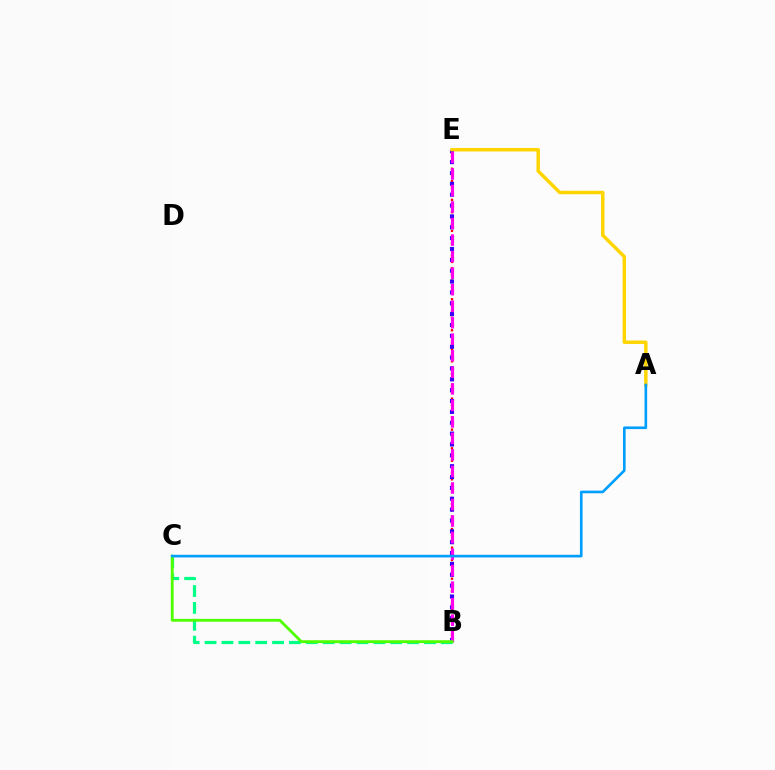{('B', 'E'): [{'color': '#ff0000', 'line_style': 'dotted', 'thickness': 1.69}, {'color': '#3700ff', 'line_style': 'dotted', 'thickness': 2.95}, {'color': '#ff00ed', 'line_style': 'dashed', 'thickness': 2.25}], ('A', 'E'): [{'color': '#ffd500', 'line_style': 'solid', 'thickness': 2.49}], ('B', 'C'): [{'color': '#00ff86', 'line_style': 'dashed', 'thickness': 2.29}, {'color': '#4fff00', 'line_style': 'solid', 'thickness': 2.04}], ('A', 'C'): [{'color': '#009eff', 'line_style': 'solid', 'thickness': 1.9}]}